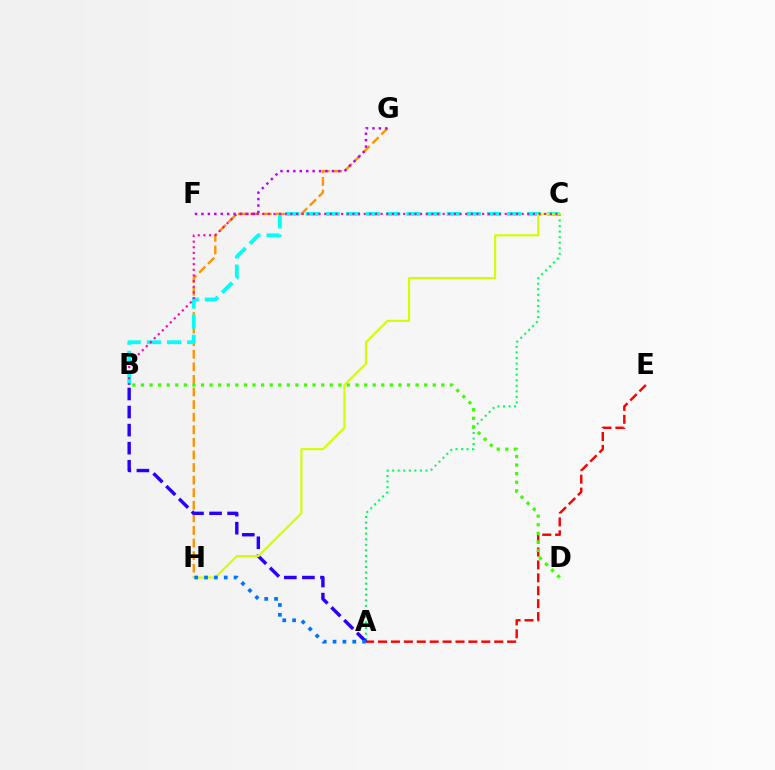{('G', 'H'): [{'color': '#ff9400', 'line_style': 'dashed', 'thickness': 1.71}], ('A', 'E'): [{'color': '#ff0000', 'line_style': 'dashed', 'thickness': 1.75}], ('B', 'C'): [{'color': '#00fff6', 'line_style': 'dashed', 'thickness': 2.74}, {'color': '#ff00ac', 'line_style': 'dotted', 'thickness': 1.53}], ('F', 'G'): [{'color': '#b900ff', 'line_style': 'dotted', 'thickness': 1.75}], ('A', 'C'): [{'color': '#00ff5c', 'line_style': 'dotted', 'thickness': 1.51}], ('A', 'B'): [{'color': '#2500ff', 'line_style': 'dashed', 'thickness': 2.45}], ('C', 'H'): [{'color': '#d1ff00', 'line_style': 'solid', 'thickness': 1.53}], ('A', 'H'): [{'color': '#0074ff', 'line_style': 'dotted', 'thickness': 2.68}], ('B', 'D'): [{'color': '#3dff00', 'line_style': 'dotted', 'thickness': 2.33}]}